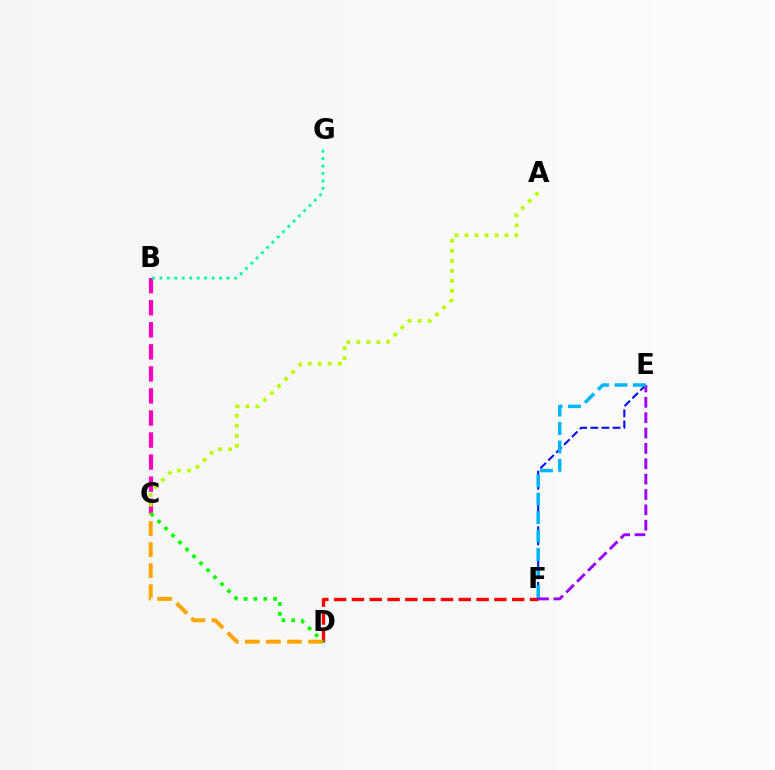{('B', 'C'): [{'color': '#ff00bd', 'line_style': 'dashed', 'thickness': 3.0}], ('D', 'F'): [{'color': '#ff0000', 'line_style': 'dashed', 'thickness': 2.42}], ('E', 'F'): [{'color': '#0010ff', 'line_style': 'dashed', 'thickness': 1.51}, {'color': '#9b00ff', 'line_style': 'dashed', 'thickness': 2.09}, {'color': '#00b5ff', 'line_style': 'dashed', 'thickness': 2.5}], ('A', 'C'): [{'color': '#b3ff00', 'line_style': 'dotted', 'thickness': 2.72}], ('C', 'D'): [{'color': '#ffa500', 'line_style': 'dashed', 'thickness': 2.86}, {'color': '#08ff00', 'line_style': 'dotted', 'thickness': 2.68}], ('B', 'G'): [{'color': '#00ff9d', 'line_style': 'dotted', 'thickness': 2.03}]}